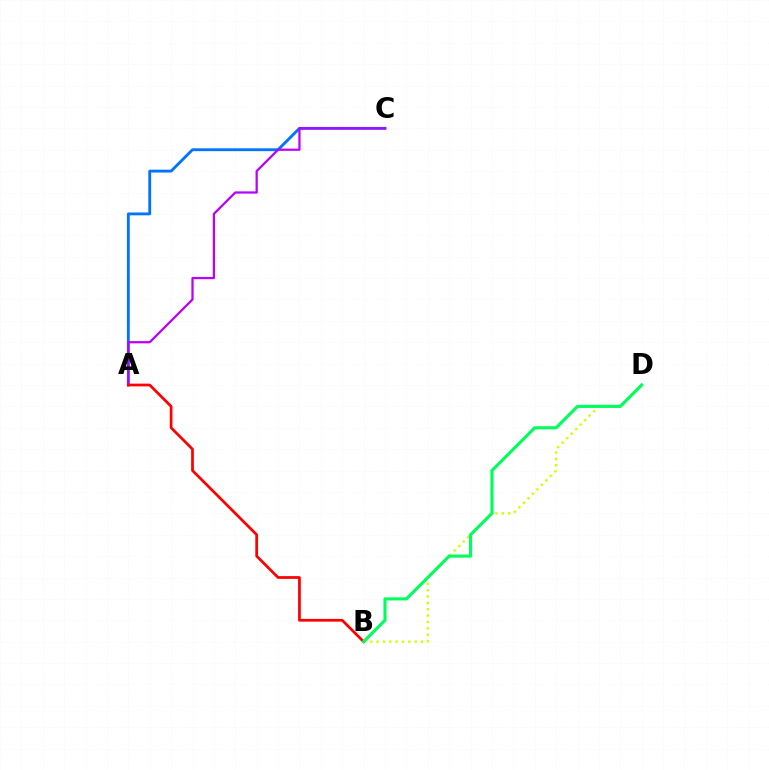{('A', 'C'): [{'color': '#0074ff', 'line_style': 'solid', 'thickness': 2.05}, {'color': '#b900ff', 'line_style': 'solid', 'thickness': 1.62}], ('B', 'D'): [{'color': '#d1ff00', 'line_style': 'dotted', 'thickness': 1.73}, {'color': '#00ff5c', 'line_style': 'solid', 'thickness': 2.24}], ('A', 'B'): [{'color': '#ff0000', 'line_style': 'solid', 'thickness': 1.97}]}